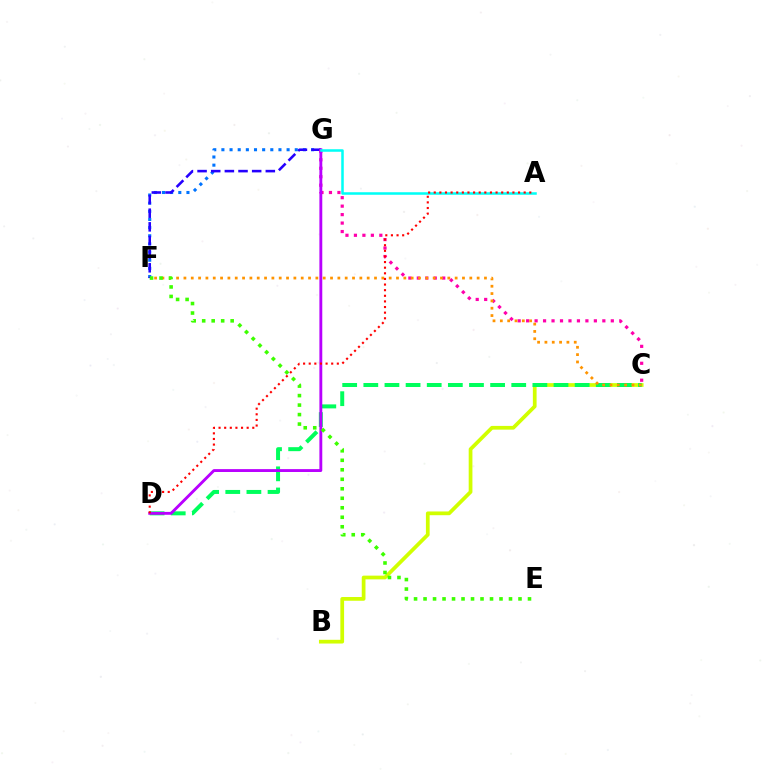{('F', 'G'): [{'color': '#0074ff', 'line_style': 'dotted', 'thickness': 2.21}, {'color': '#2500ff', 'line_style': 'dashed', 'thickness': 1.85}], ('B', 'C'): [{'color': '#d1ff00', 'line_style': 'solid', 'thickness': 2.69}], ('C', 'D'): [{'color': '#00ff5c', 'line_style': 'dashed', 'thickness': 2.87}], ('C', 'G'): [{'color': '#ff00ac', 'line_style': 'dotted', 'thickness': 2.3}], ('D', 'G'): [{'color': '#b900ff', 'line_style': 'solid', 'thickness': 2.07}], ('C', 'F'): [{'color': '#ff9400', 'line_style': 'dotted', 'thickness': 1.99}], ('E', 'F'): [{'color': '#3dff00', 'line_style': 'dotted', 'thickness': 2.58}], ('A', 'G'): [{'color': '#00fff6', 'line_style': 'solid', 'thickness': 1.83}], ('A', 'D'): [{'color': '#ff0000', 'line_style': 'dotted', 'thickness': 1.53}]}